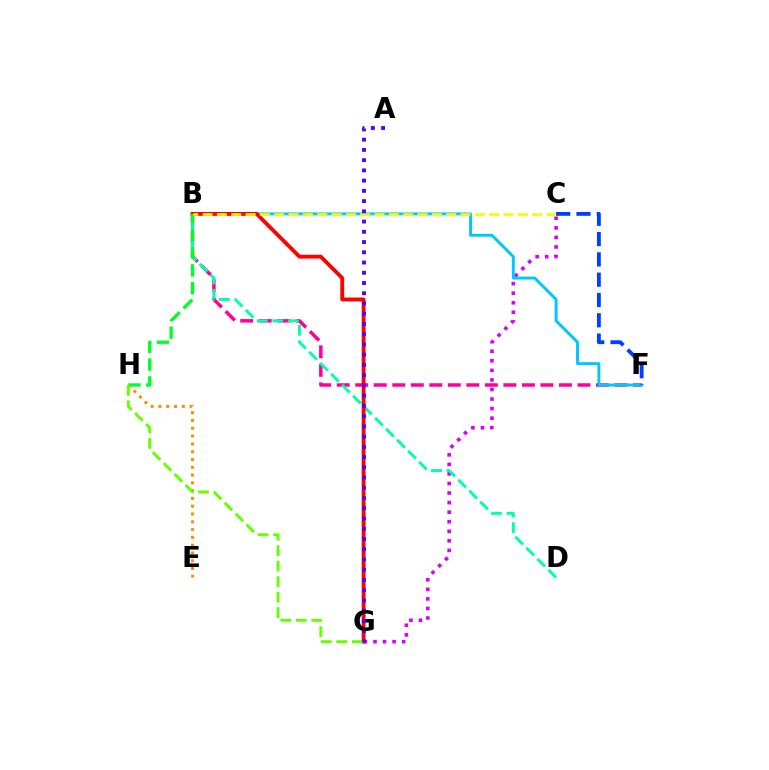{('B', 'F'): [{'color': '#ff00a0', 'line_style': 'dashed', 'thickness': 2.52}, {'color': '#00c7ff', 'line_style': 'solid', 'thickness': 2.11}], ('C', 'G'): [{'color': '#d600ff', 'line_style': 'dotted', 'thickness': 2.6}], ('E', 'H'): [{'color': '#ff8800', 'line_style': 'dotted', 'thickness': 2.12}], ('B', 'D'): [{'color': '#00ffaf', 'line_style': 'dashed', 'thickness': 2.11}], ('B', 'G'): [{'color': '#ff0000', 'line_style': 'solid', 'thickness': 2.77}], ('B', 'H'): [{'color': '#00ff27', 'line_style': 'dashed', 'thickness': 2.42}], ('G', 'H'): [{'color': '#66ff00', 'line_style': 'dashed', 'thickness': 2.1}], ('B', 'C'): [{'color': '#eeff00', 'line_style': 'dashed', 'thickness': 1.95}], ('A', 'G'): [{'color': '#4f00ff', 'line_style': 'dotted', 'thickness': 2.78}], ('C', 'F'): [{'color': '#003fff', 'line_style': 'dashed', 'thickness': 2.76}]}